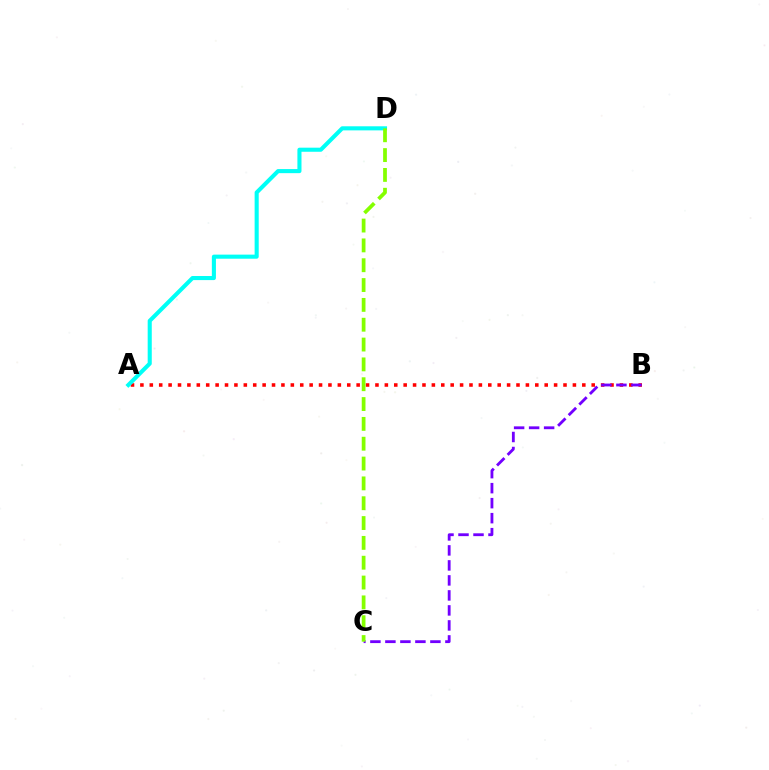{('A', 'B'): [{'color': '#ff0000', 'line_style': 'dotted', 'thickness': 2.55}], ('B', 'C'): [{'color': '#7200ff', 'line_style': 'dashed', 'thickness': 2.04}], ('A', 'D'): [{'color': '#00fff6', 'line_style': 'solid', 'thickness': 2.94}], ('C', 'D'): [{'color': '#84ff00', 'line_style': 'dashed', 'thickness': 2.69}]}